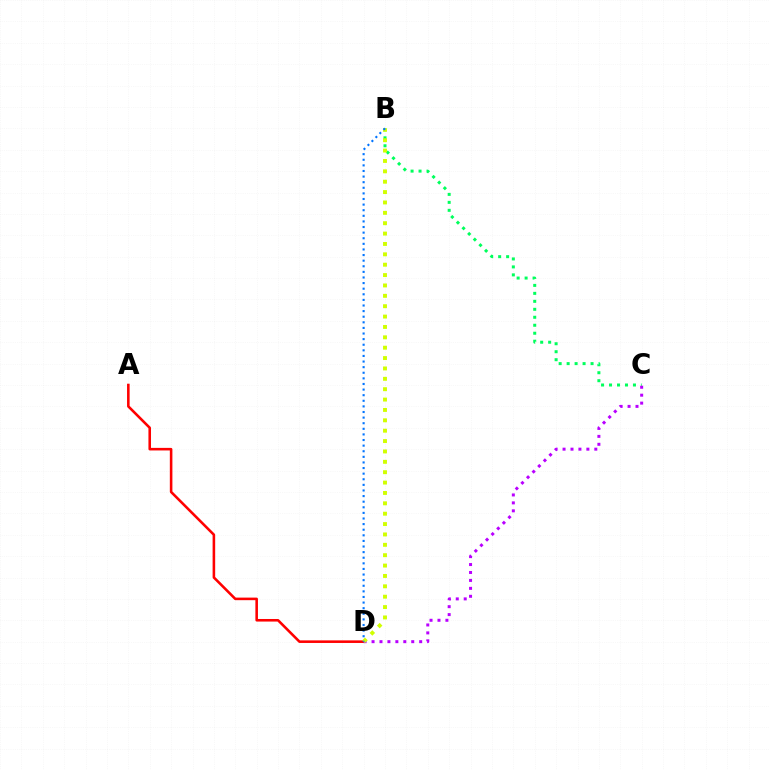{('B', 'C'): [{'color': '#00ff5c', 'line_style': 'dotted', 'thickness': 2.17}], ('A', 'D'): [{'color': '#ff0000', 'line_style': 'solid', 'thickness': 1.86}], ('C', 'D'): [{'color': '#b900ff', 'line_style': 'dotted', 'thickness': 2.16}], ('B', 'D'): [{'color': '#d1ff00', 'line_style': 'dotted', 'thickness': 2.82}, {'color': '#0074ff', 'line_style': 'dotted', 'thickness': 1.52}]}